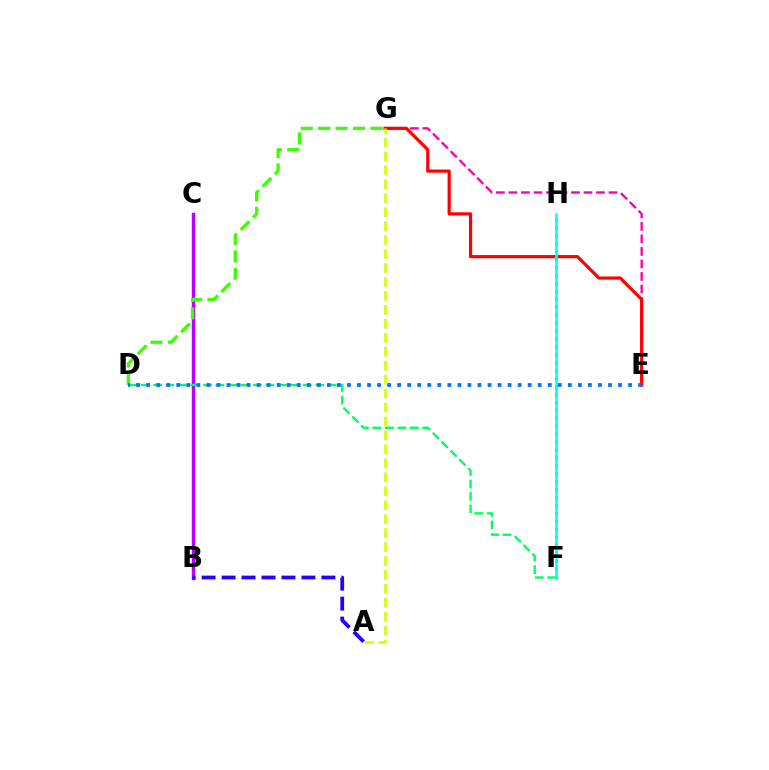{('B', 'C'): [{'color': '#b900ff', 'line_style': 'solid', 'thickness': 2.44}], ('E', 'G'): [{'color': '#ff00ac', 'line_style': 'dashed', 'thickness': 1.7}, {'color': '#ff0000', 'line_style': 'solid', 'thickness': 2.29}], ('F', 'H'): [{'color': '#ff9400', 'line_style': 'dotted', 'thickness': 2.16}, {'color': '#00fff6', 'line_style': 'solid', 'thickness': 1.85}], ('D', 'G'): [{'color': '#3dff00', 'line_style': 'dashed', 'thickness': 2.37}], ('D', 'F'): [{'color': '#00ff5c', 'line_style': 'dashed', 'thickness': 1.7}], ('A', 'G'): [{'color': '#d1ff00', 'line_style': 'dashed', 'thickness': 1.9}], ('A', 'B'): [{'color': '#2500ff', 'line_style': 'dashed', 'thickness': 2.71}], ('D', 'E'): [{'color': '#0074ff', 'line_style': 'dotted', 'thickness': 2.73}]}